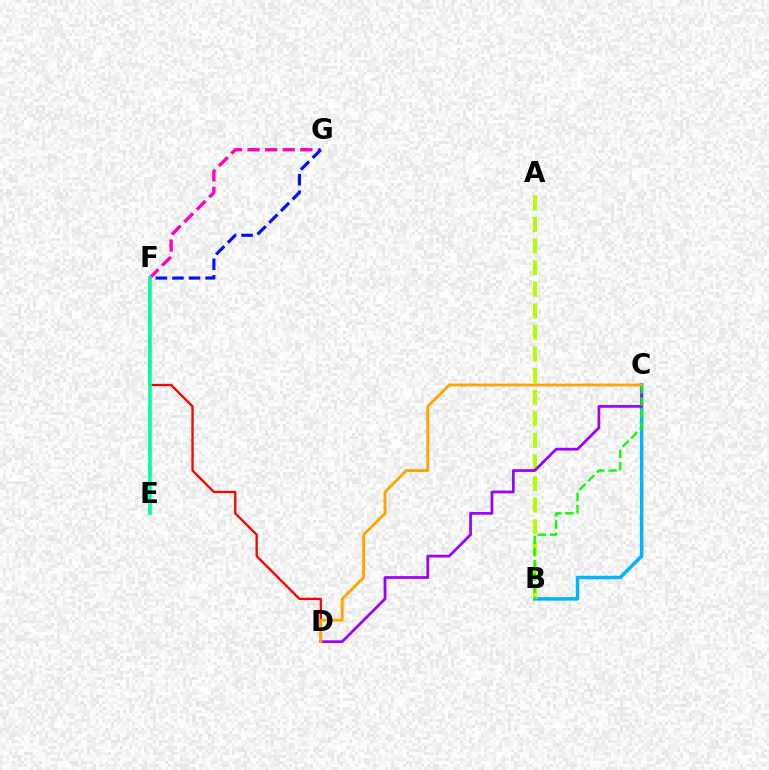{('F', 'G'): [{'color': '#ff00bd', 'line_style': 'dashed', 'thickness': 2.39}, {'color': '#0010ff', 'line_style': 'dashed', 'thickness': 2.25}], ('D', 'F'): [{'color': '#ff0000', 'line_style': 'solid', 'thickness': 1.68}], ('B', 'C'): [{'color': '#00b5ff', 'line_style': 'solid', 'thickness': 2.5}, {'color': '#08ff00', 'line_style': 'dashed', 'thickness': 1.66}], ('A', 'B'): [{'color': '#b3ff00', 'line_style': 'dashed', 'thickness': 2.93}], ('C', 'D'): [{'color': '#9b00ff', 'line_style': 'solid', 'thickness': 1.97}, {'color': '#ffa500', 'line_style': 'solid', 'thickness': 2.03}], ('E', 'F'): [{'color': '#00ff9d', 'line_style': 'solid', 'thickness': 2.57}]}